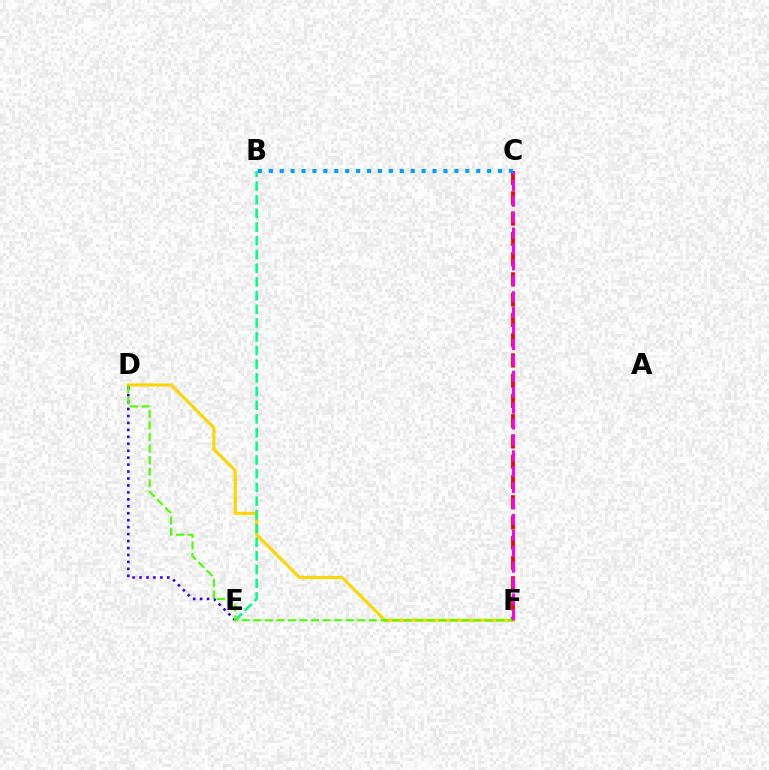{('D', 'F'): [{'color': '#ffd500', 'line_style': 'solid', 'thickness': 2.23}, {'color': '#4fff00', 'line_style': 'dashed', 'thickness': 1.57}], ('D', 'E'): [{'color': '#3700ff', 'line_style': 'dotted', 'thickness': 1.89}], ('B', 'E'): [{'color': '#00ff86', 'line_style': 'dashed', 'thickness': 1.86}], ('C', 'F'): [{'color': '#ff0000', 'line_style': 'dashed', 'thickness': 2.75}, {'color': '#ff00ed', 'line_style': 'dashed', 'thickness': 2.16}], ('B', 'C'): [{'color': '#009eff', 'line_style': 'dotted', 'thickness': 2.97}]}